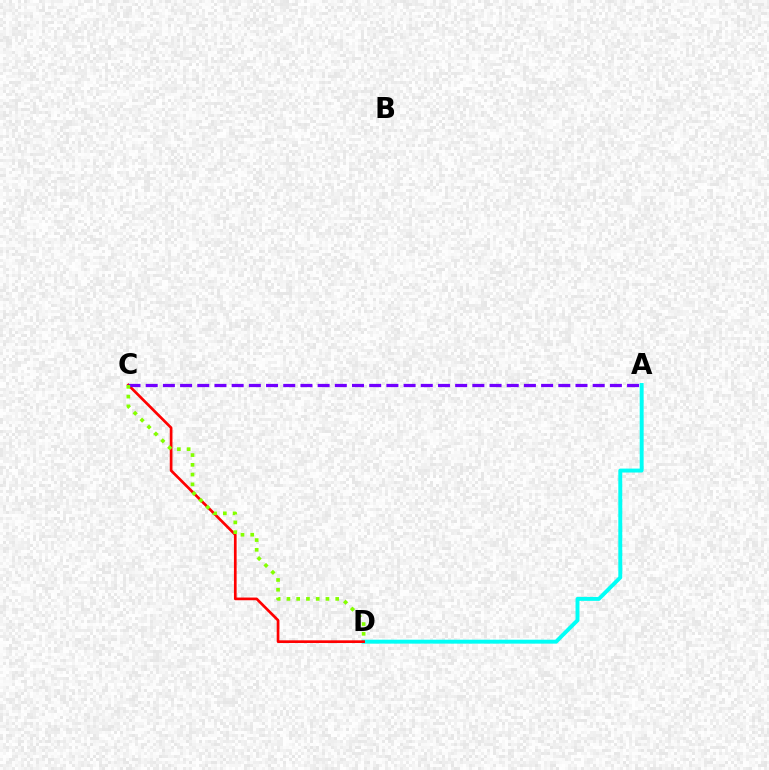{('A', 'D'): [{'color': '#00fff6', 'line_style': 'solid', 'thickness': 2.83}], ('C', 'D'): [{'color': '#ff0000', 'line_style': 'solid', 'thickness': 1.94}, {'color': '#84ff00', 'line_style': 'dotted', 'thickness': 2.65}], ('A', 'C'): [{'color': '#7200ff', 'line_style': 'dashed', 'thickness': 2.34}]}